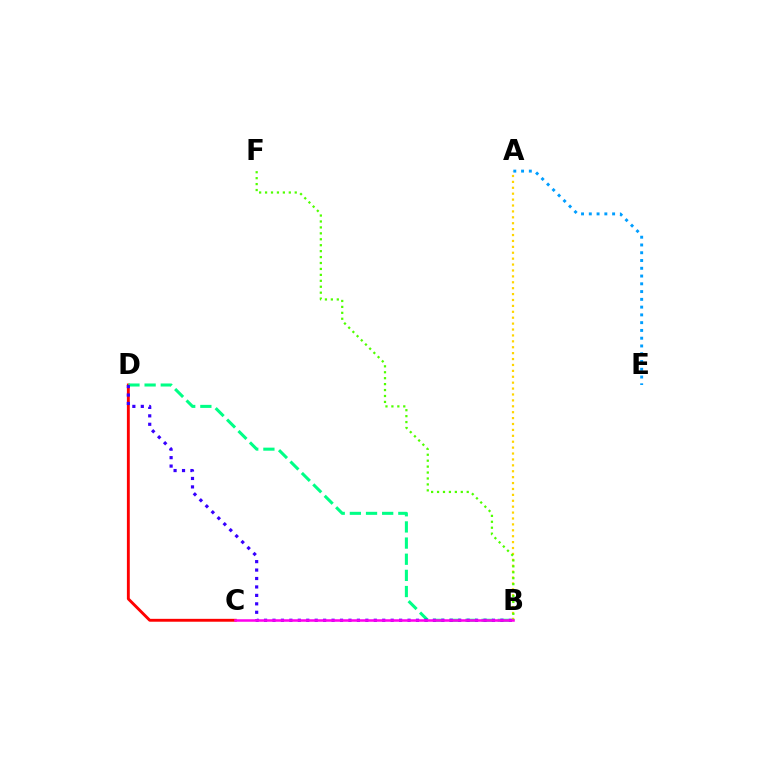{('C', 'D'): [{'color': '#ff0000', 'line_style': 'solid', 'thickness': 2.07}], ('B', 'D'): [{'color': '#00ff86', 'line_style': 'dashed', 'thickness': 2.19}, {'color': '#3700ff', 'line_style': 'dotted', 'thickness': 2.29}], ('A', 'B'): [{'color': '#ffd500', 'line_style': 'dotted', 'thickness': 1.6}], ('A', 'E'): [{'color': '#009eff', 'line_style': 'dotted', 'thickness': 2.11}], ('B', 'F'): [{'color': '#4fff00', 'line_style': 'dotted', 'thickness': 1.61}], ('B', 'C'): [{'color': '#ff00ed', 'line_style': 'solid', 'thickness': 1.82}]}